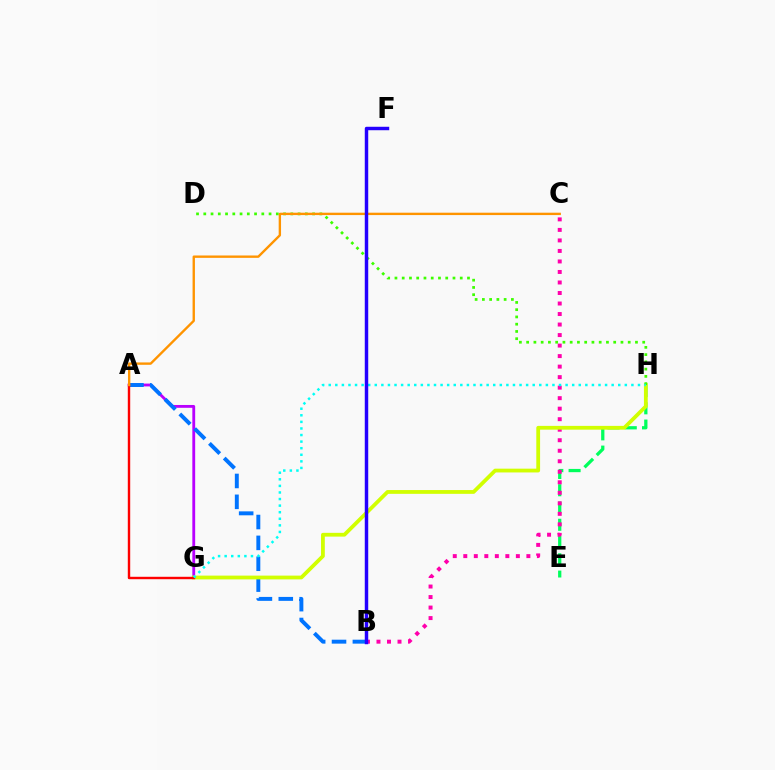{('A', 'G'): [{'color': '#b900ff', 'line_style': 'solid', 'thickness': 2.04}, {'color': '#ff0000', 'line_style': 'solid', 'thickness': 1.74}], ('E', 'H'): [{'color': '#00ff5c', 'line_style': 'dashed', 'thickness': 2.35}], ('B', 'C'): [{'color': '#ff00ac', 'line_style': 'dotted', 'thickness': 2.86}], ('A', 'B'): [{'color': '#0074ff', 'line_style': 'dashed', 'thickness': 2.83}], ('G', 'H'): [{'color': '#d1ff00', 'line_style': 'solid', 'thickness': 2.72}, {'color': '#00fff6', 'line_style': 'dotted', 'thickness': 1.79}], ('D', 'H'): [{'color': '#3dff00', 'line_style': 'dotted', 'thickness': 1.97}], ('A', 'C'): [{'color': '#ff9400', 'line_style': 'solid', 'thickness': 1.71}], ('B', 'F'): [{'color': '#2500ff', 'line_style': 'solid', 'thickness': 2.49}]}